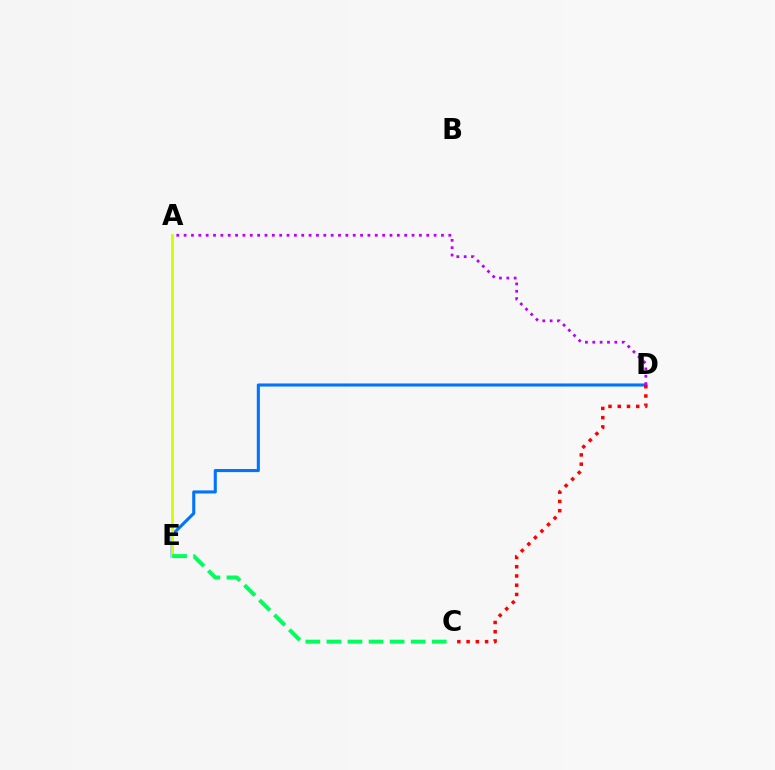{('D', 'E'): [{'color': '#0074ff', 'line_style': 'solid', 'thickness': 2.22}], ('A', 'D'): [{'color': '#b900ff', 'line_style': 'dotted', 'thickness': 2.0}], ('A', 'E'): [{'color': '#d1ff00', 'line_style': 'solid', 'thickness': 2.08}], ('C', 'D'): [{'color': '#ff0000', 'line_style': 'dotted', 'thickness': 2.51}], ('C', 'E'): [{'color': '#00ff5c', 'line_style': 'dashed', 'thickness': 2.86}]}